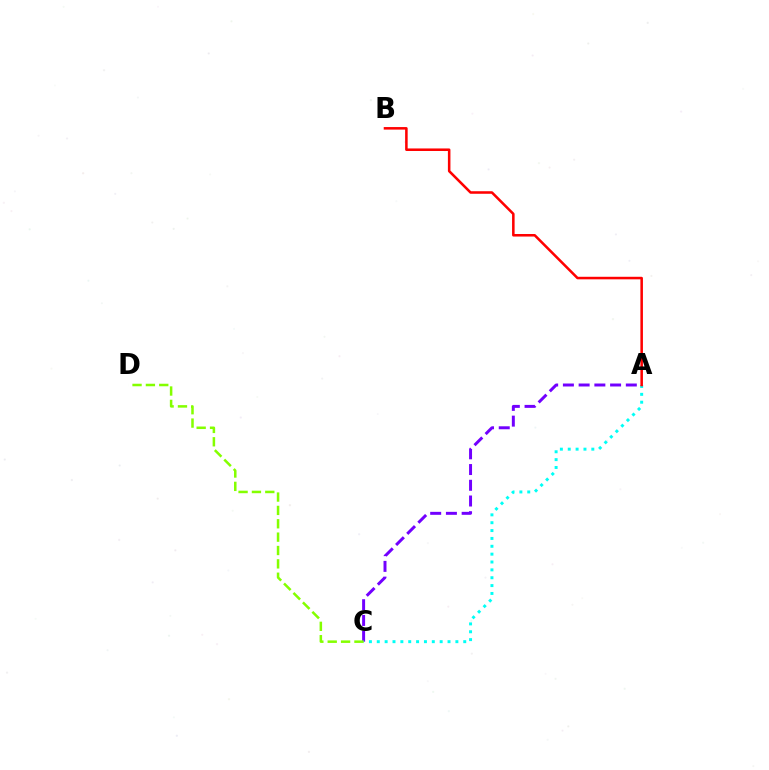{('A', 'C'): [{'color': '#7200ff', 'line_style': 'dashed', 'thickness': 2.14}, {'color': '#00fff6', 'line_style': 'dotted', 'thickness': 2.14}], ('A', 'B'): [{'color': '#ff0000', 'line_style': 'solid', 'thickness': 1.83}], ('C', 'D'): [{'color': '#84ff00', 'line_style': 'dashed', 'thickness': 1.82}]}